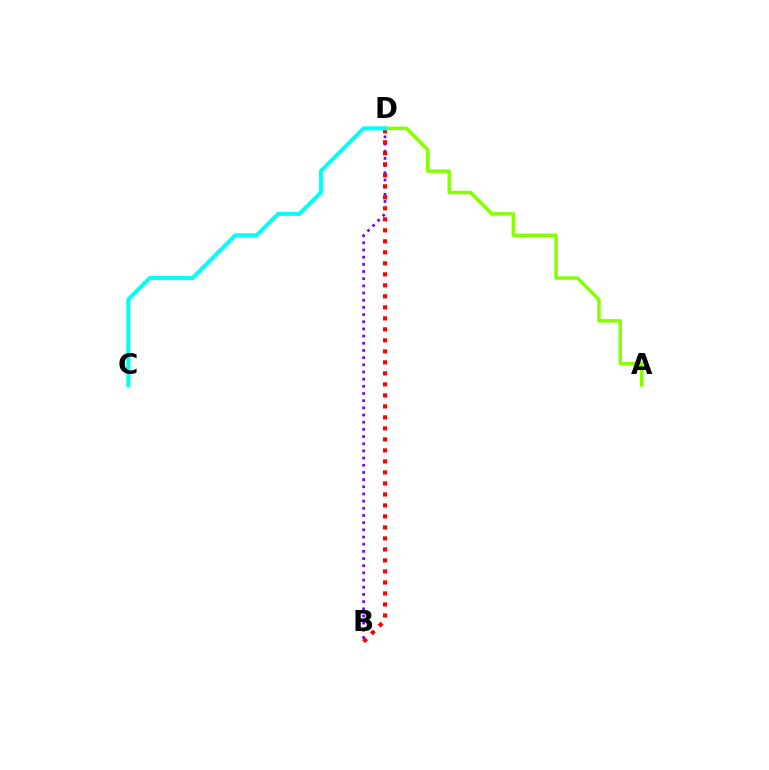{('A', 'D'): [{'color': '#84ff00', 'line_style': 'solid', 'thickness': 2.49}], ('B', 'D'): [{'color': '#7200ff', 'line_style': 'dotted', 'thickness': 1.95}, {'color': '#ff0000', 'line_style': 'dotted', 'thickness': 2.99}], ('C', 'D'): [{'color': '#00fff6', 'line_style': 'solid', 'thickness': 2.91}]}